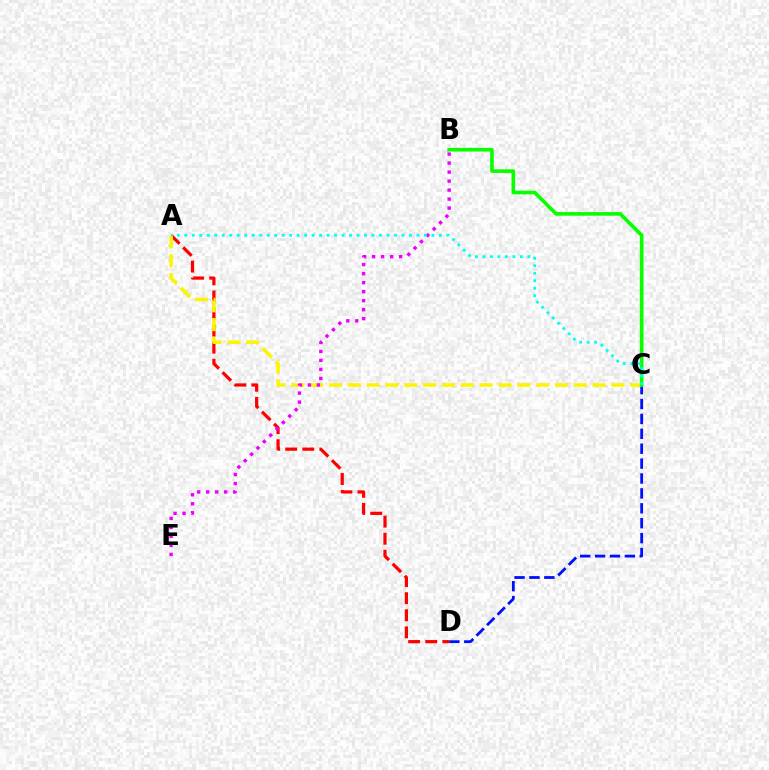{('C', 'D'): [{'color': '#0010ff', 'line_style': 'dashed', 'thickness': 2.02}], ('A', 'D'): [{'color': '#ff0000', 'line_style': 'dashed', 'thickness': 2.32}], ('A', 'C'): [{'color': '#fcf500', 'line_style': 'dashed', 'thickness': 2.56}, {'color': '#00fff6', 'line_style': 'dotted', 'thickness': 2.03}], ('B', 'C'): [{'color': '#08ff00', 'line_style': 'solid', 'thickness': 2.61}], ('B', 'E'): [{'color': '#ee00ff', 'line_style': 'dotted', 'thickness': 2.45}]}